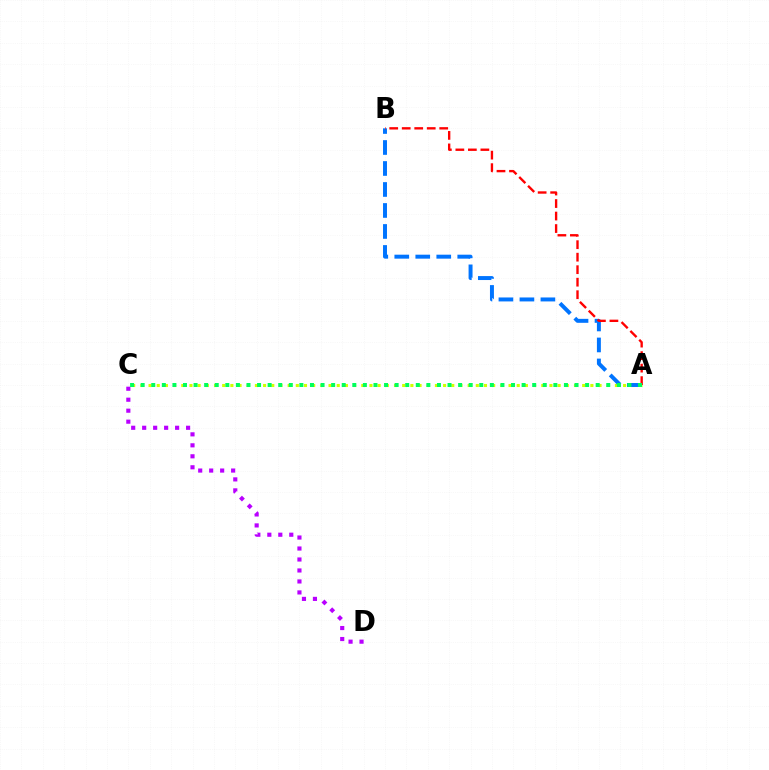{('C', 'D'): [{'color': '#b900ff', 'line_style': 'dotted', 'thickness': 2.98}], ('A', 'C'): [{'color': '#d1ff00', 'line_style': 'dotted', 'thickness': 2.22}, {'color': '#00ff5c', 'line_style': 'dotted', 'thickness': 2.88}], ('A', 'B'): [{'color': '#0074ff', 'line_style': 'dashed', 'thickness': 2.85}, {'color': '#ff0000', 'line_style': 'dashed', 'thickness': 1.7}]}